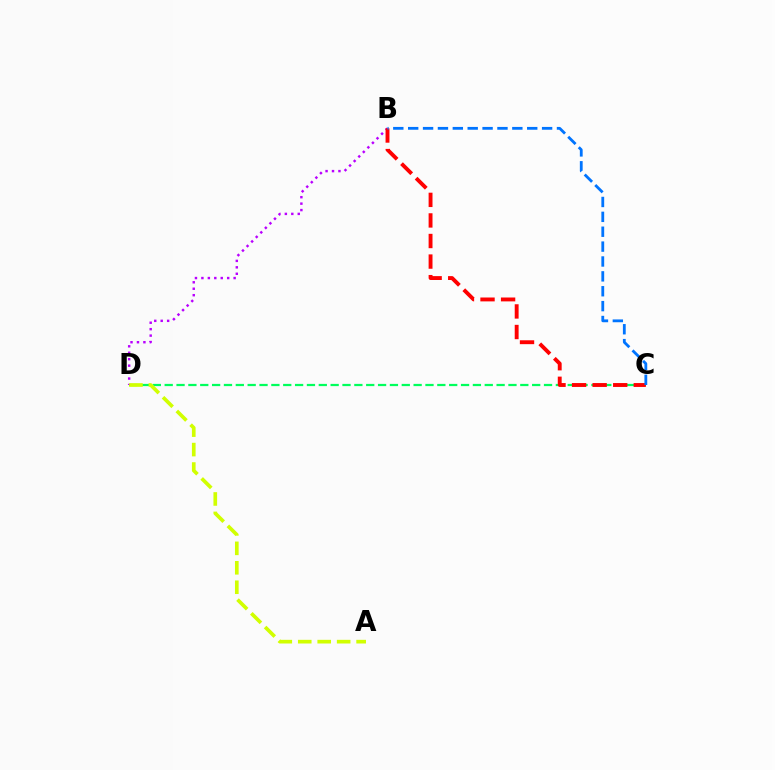{('C', 'D'): [{'color': '#00ff5c', 'line_style': 'dashed', 'thickness': 1.61}], ('B', 'D'): [{'color': '#b900ff', 'line_style': 'dotted', 'thickness': 1.75}], ('B', 'C'): [{'color': '#ff0000', 'line_style': 'dashed', 'thickness': 2.79}, {'color': '#0074ff', 'line_style': 'dashed', 'thickness': 2.02}], ('A', 'D'): [{'color': '#d1ff00', 'line_style': 'dashed', 'thickness': 2.64}]}